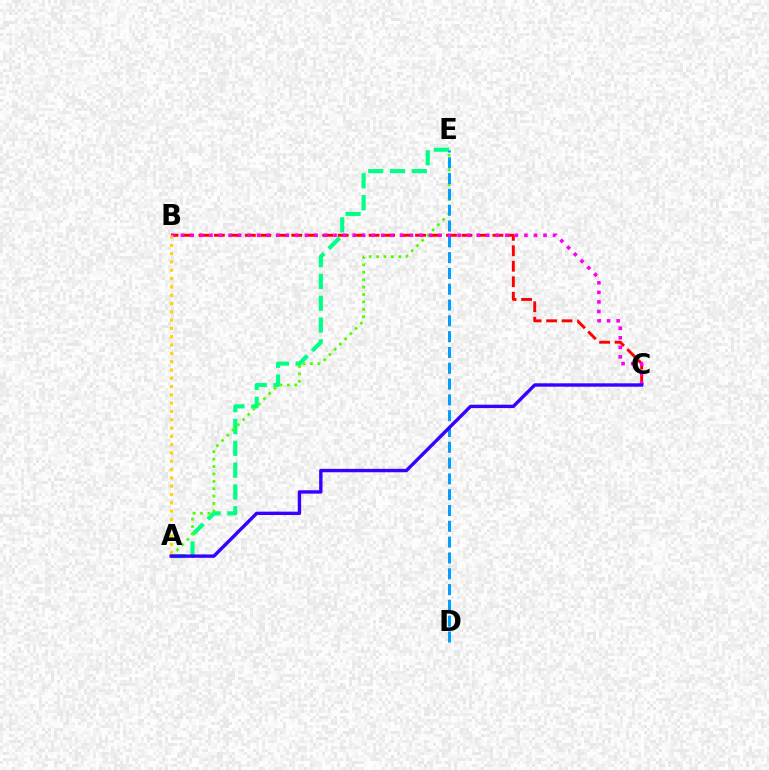{('A', 'E'): [{'color': '#00ff86', 'line_style': 'dashed', 'thickness': 2.96}, {'color': '#4fff00', 'line_style': 'dotted', 'thickness': 2.01}], ('B', 'C'): [{'color': '#ff0000', 'line_style': 'dashed', 'thickness': 2.1}, {'color': '#ff00ed', 'line_style': 'dotted', 'thickness': 2.59}], ('D', 'E'): [{'color': '#009eff', 'line_style': 'dashed', 'thickness': 2.15}], ('A', 'B'): [{'color': '#ffd500', 'line_style': 'dotted', 'thickness': 2.26}], ('A', 'C'): [{'color': '#3700ff', 'line_style': 'solid', 'thickness': 2.44}]}